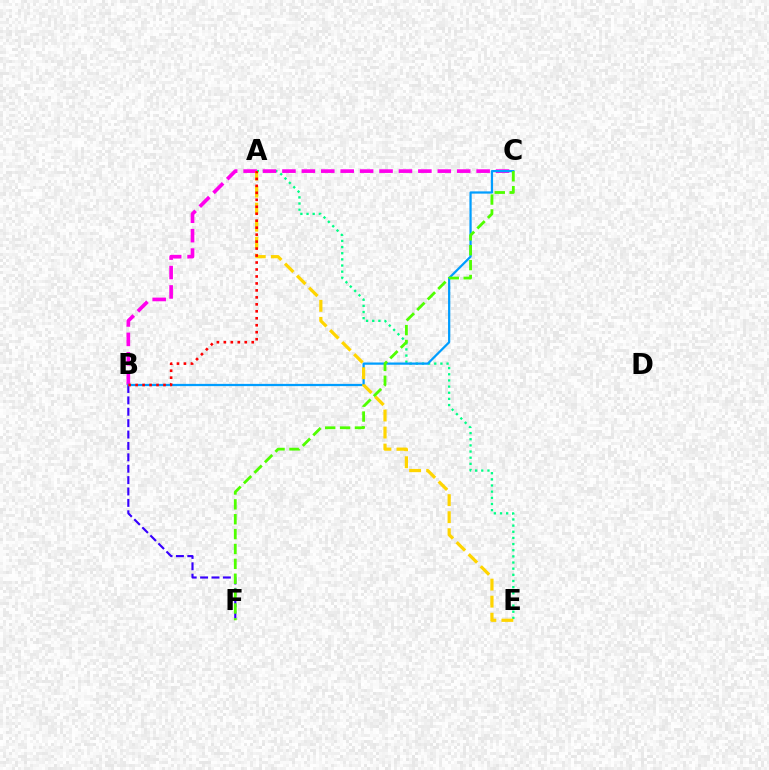{('A', 'E'): [{'color': '#00ff86', 'line_style': 'dotted', 'thickness': 1.67}, {'color': '#ffd500', 'line_style': 'dashed', 'thickness': 2.31}], ('B', 'F'): [{'color': '#3700ff', 'line_style': 'dashed', 'thickness': 1.55}], ('B', 'C'): [{'color': '#ff00ed', 'line_style': 'dashed', 'thickness': 2.64}, {'color': '#009eff', 'line_style': 'solid', 'thickness': 1.61}], ('C', 'F'): [{'color': '#4fff00', 'line_style': 'dashed', 'thickness': 2.02}], ('A', 'B'): [{'color': '#ff0000', 'line_style': 'dotted', 'thickness': 1.89}]}